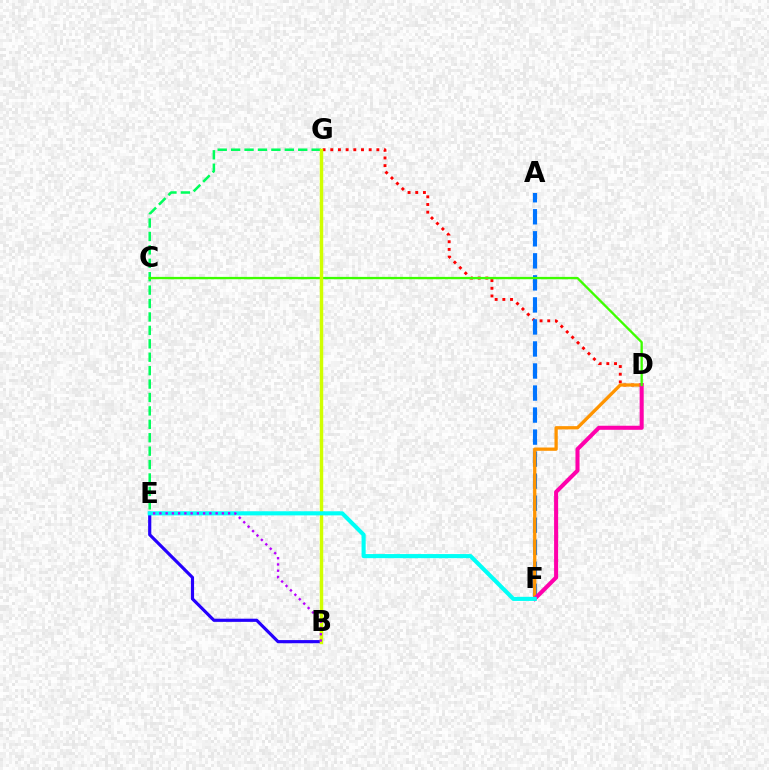{('D', 'G'): [{'color': '#ff0000', 'line_style': 'dotted', 'thickness': 2.09}], ('A', 'F'): [{'color': '#0074ff', 'line_style': 'dashed', 'thickness': 2.99}], ('D', 'F'): [{'color': '#ff9400', 'line_style': 'solid', 'thickness': 2.36}, {'color': '#ff00ac', 'line_style': 'solid', 'thickness': 2.92}], ('E', 'G'): [{'color': '#00ff5c', 'line_style': 'dashed', 'thickness': 1.82}], ('B', 'E'): [{'color': '#2500ff', 'line_style': 'solid', 'thickness': 2.28}, {'color': '#b900ff', 'line_style': 'dotted', 'thickness': 1.7}], ('C', 'D'): [{'color': '#3dff00', 'line_style': 'solid', 'thickness': 1.67}], ('B', 'G'): [{'color': '#d1ff00', 'line_style': 'solid', 'thickness': 2.48}], ('E', 'F'): [{'color': '#00fff6', 'line_style': 'solid', 'thickness': 2.95}]}